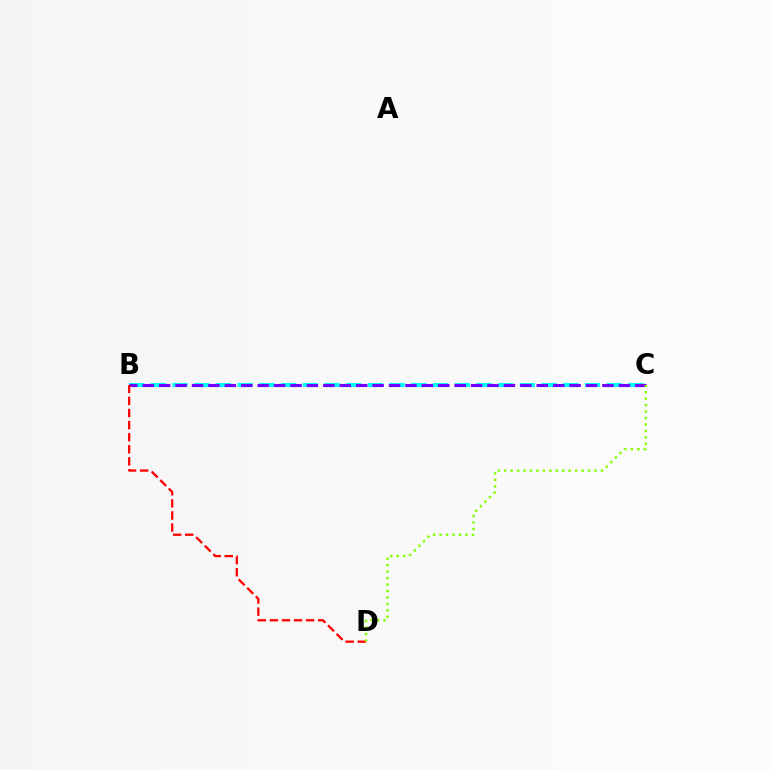{('B', 'C'): [{'color': '#00fff6', 'line_style': 'dashed', 'thickness': 2.95}, {'color': '#7200ff', 'line_style': 'dashed', 'thickness': 2.23}], ('B', 'D'): [{'color': '#ff0000', 'line_style': 'dashed', 'thickness': 1.64}], ('C', 'D'): [{'color': '#84ff00', 'line_style': 'dotted', 'thickness': 1.75}]}